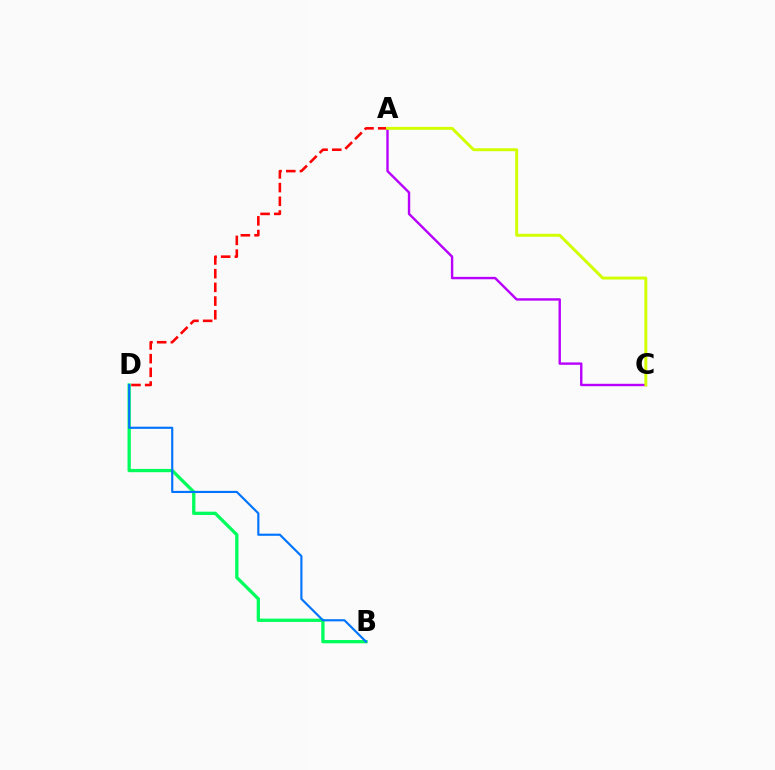{('A', 'C'): [{'color': '#b900ff', 'line_style': 'solid', 'thickness': 1.73}, {'color': '#d1ff00', 'line_style': 'solid', 'thickness': 2.12}], ('B', 'D'): [{'color': '#00ff5c', 'line_style': 'solid', 'thickness': 2.38}, {'color': '#0074ff', 'line_style': 'solid', 'thickness': 1.55}], ('A', 'D'): [{'color': '#ff0000', 'line_style': 'dashed', 'thickness': 1.86}]}